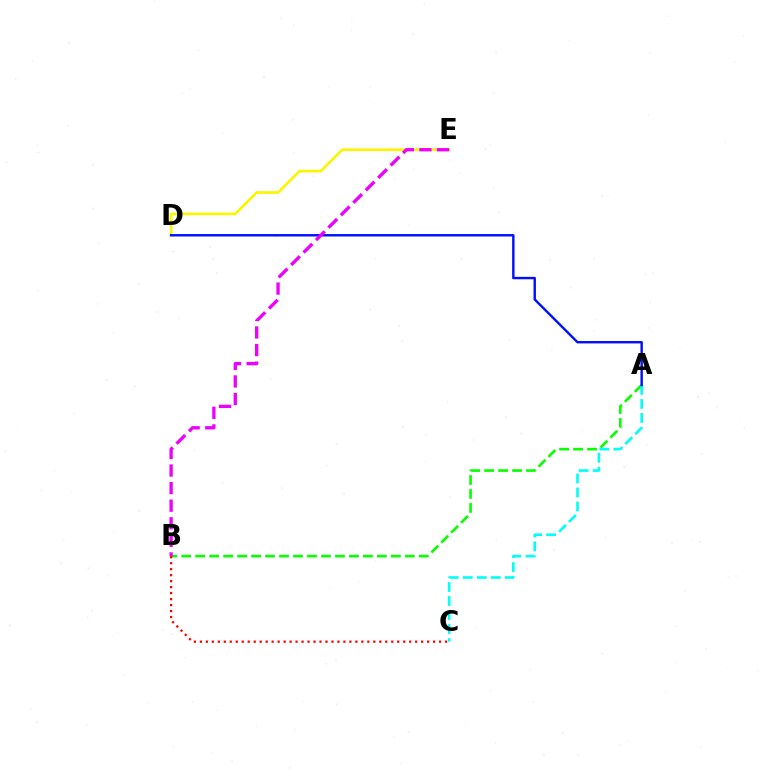{('A', 'B'): [{'color': '#08ff00', 'line_style': 'dashed', 'thickness': 1.9}], ('A', 'C'): [{'color': '#00fff6', 'line_style': 'dashed', 'thickness': 1.9}], ('D', 'E'): [{'color': '#fcf500', 'line_style': 'solid', 'thickness': 1.92}], ('A', 'D'): [{'color': '#0010ff', 'line_style': 'solid', 'thickness': 1.74}], ('B', 'C'): [{'color': '#ff0000', 'line_style': 'dotted', 'thickness': 1.62}], ('B', 'E'): [{'color': '#ee00ff', 'line_style': 'dashed', 'thickness': 2.39}]}